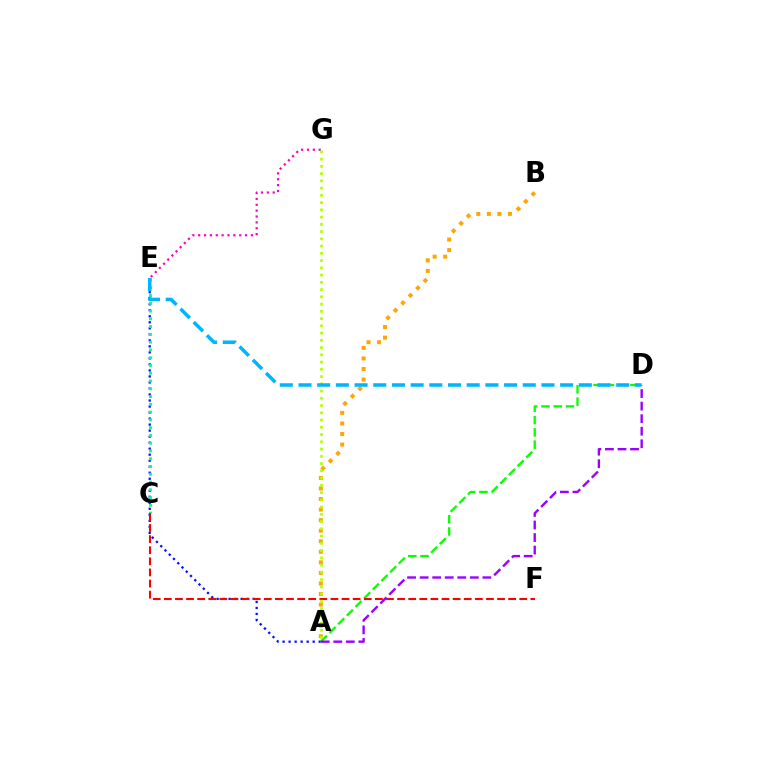{('A', 'E'): [{'color': '#0010ff', 'line_style': 'dotted', 'thickness': 1.63}], ('A', 'D'): [{'color': '#08ff00', 'line_style': 'dashed', 'thickness': 1.66}, {'color': '#9b00ff', 'line_style': 'dashed', 'thickness': 1.7}], ('C', 'E'): [{'color': '#00ff9d', 'line_style': 'dotted', 'thickness': 2.11}], ('E', 'G'): [{'color': '#ff00bd', 'line_style': 'dotted', 'thickness': 1.59}], ('A', 'B'): [{'color': '#ffa500', 'line_style': 'dotted', 'thickness': 2.87}], ('C', 'F'): [{'color': '#ff0000', 'line_style': 'dashed', 'thickness': 1.51}], ('A', 'G'): [{'color': '#b3ff00', 'line_style': 'dotted', 'thickness': 1.97}], ('D', 'E'): [{'color': '#00b5ff', 'line_style': 'dashed', 'thickness': 2.54}]}